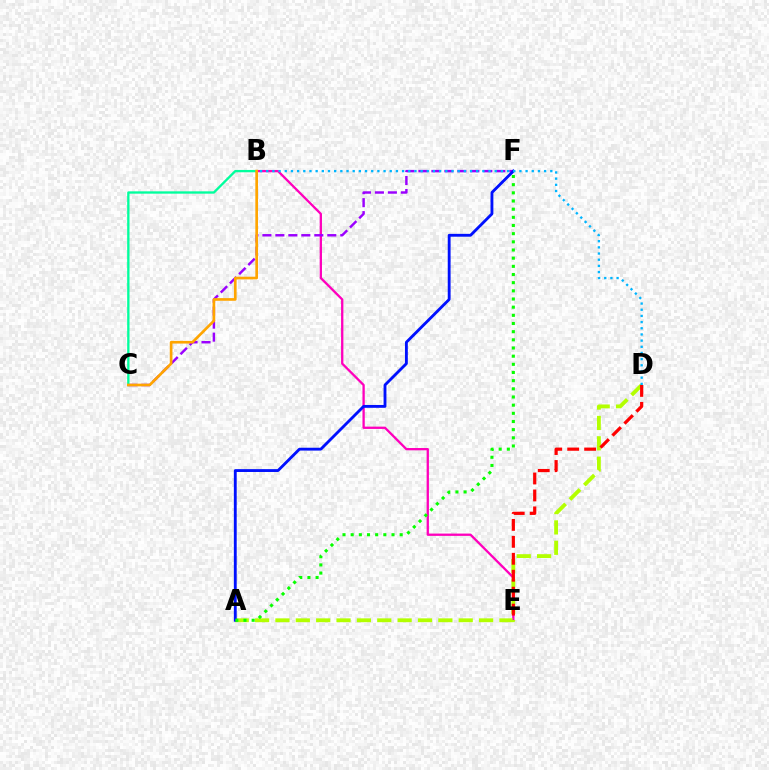{('B', 'E'): [{'color': '#ff00bd', 'line_style': 'solid', 'thickness': 1.66}], ('C', 'F'): [{'color': '#9b00ff', 'line_style': 'dashed', 'thickness': 1.76}], ('B', 'C'): [{'color': '#00ff9d', 'line_style': 'solid', 'thickness': 1.68}, {'color': '#ffa500', 'line_style': 'solid', 'thickness': 1.93}], ('A', 'D'): [{'color': '#b3ff00', 'line_style': 'dashed', 'thickness': 2.77}], ('A', 'F'): [{'color': '#0010ff', 'line_style': 'solid', 'thickness': 2.05}, {'color': '#08ff00', 'line_style': 'dotted', 'thickness': 2.22}], ('D', 'E'): [{'color': '#ff0000', 'line_style': 'dashed', 'thickness': 2.3}], ('B', 'D'): [{'color': '#00b5ff', 'line_style': 'dotted', 'thickness': 1.68}]}